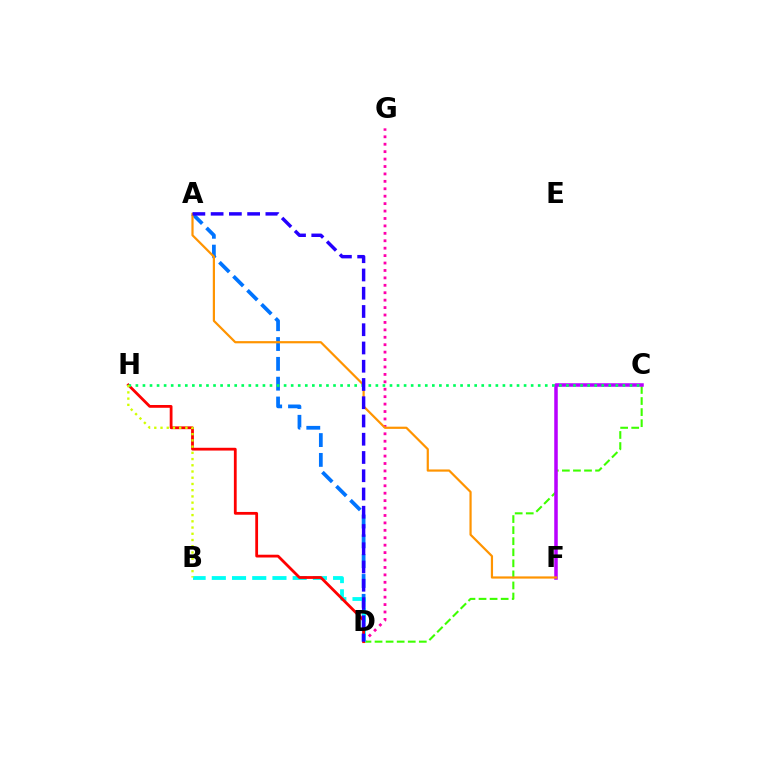{('C', 'D'): [{'color': '#3dff00', 'line_style': 'dashed', 'thickness': 1.5}], ('C', 'F'): [{'color': '#b900ff', 'line_style': 'solid', 'thickness': 2.53}], ('A', 'D'): [{'color': '#0074ff', 'line_style': 'dashed', 'thickness': 2.69}, {'color': '#2500ff', 'line_style': 'dashed', 'thickness': 2.48}], ('D', 'G'): [{'color': '#ff00ac', 'line_style': 'dotted', 'thickness': 2.02}], ('A', 'F'): [{'color': '#ff9400', 'line_style': 'solid', 'thickness': 1.59}], ('B', 'D'): [{'color': '#00fff6', 'line_style': 'dashed', 'thickness': 2.75}], ('D', 'H'): [{'color': '#ff0000', 'line_style': 'solid', 'thickness': 2.01}], ('C', 'H'): [{'color': '#00ff5c', 'line_style': 'dotted', 'thickness': 1.92}], ('B', 'H'): [{'color': '#d1ff00', 'line_style': 'dotted', 'thickness': 1.69}]}